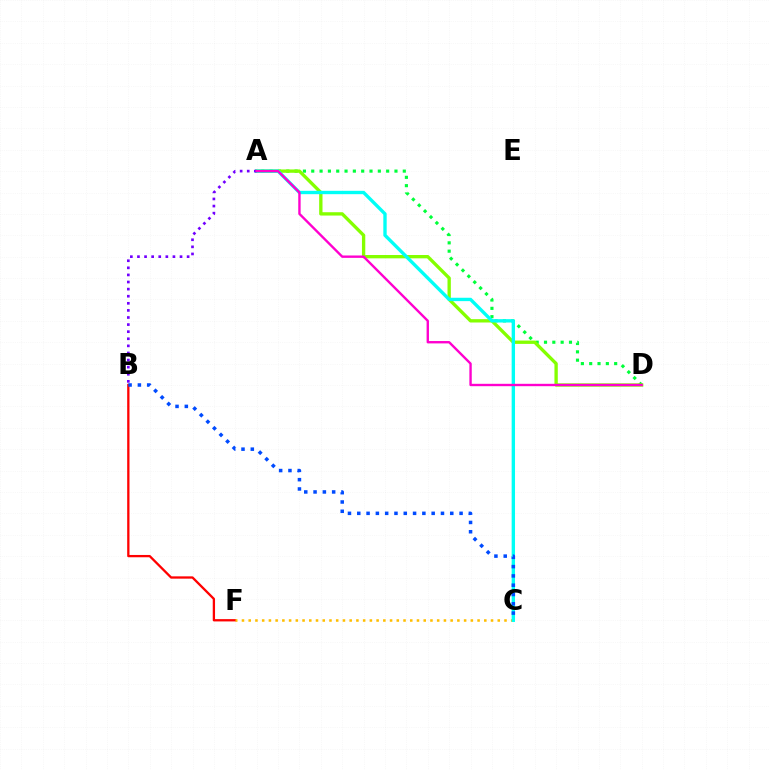{('B', 'F'): [{'color': '#ff0000', 'line_style': 'solid', 'thickness': 1.65}], ('A', 'D'): [{'color': '#00ff39', 'line_style': 'dotted', 'thickness': 2.26}, {'color': '#84ff00', 'line_style': 'solid', 'thickness': 2.4}, {'color': '#ff00cf', 'line_style': 'solid', 'thickness': 1.71}], ('C', 'F'): [{'color': '#ffbd00', 'line_style': 'dotted', 'thickness': 1.83}], ('A', 'C'): [{'color': '#00fff6', 'line_style': 'solid', 'thickness': 2.42}], ('A', 'B'): [{'color': '#7200ff', 'line_style': 'dotted', 'thickness': 1.93}], ('B', 'C'): [{'color': '#004bff', 'line_style': 'dotted', 'thickness': 2.53}]}